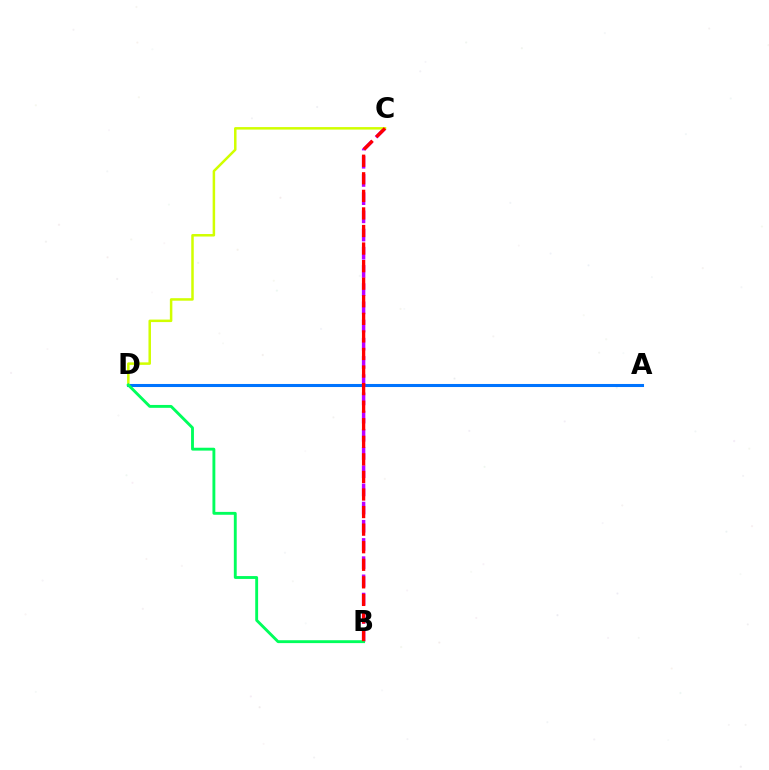{('A', 'D'): [{'color': '#0074ff', 'line_style': 'solid', 'thickness': 2.2}], ('B', 'C'): [{'color': '#b900ff', 'line_style': 'dashed', 'thickness': 2.47}, {'color': '#ff0000', 'line_style': 'dashed', 'thickness': 2.39}], ('C', 'D'): [{'color': '#d1ff00', 'line_style': 'solid', 'thickness': 1.8}], ('B', 'D'): [{'color': '#00ff5c', 'line_style': 'solid', 'thickness': 2.07}]}